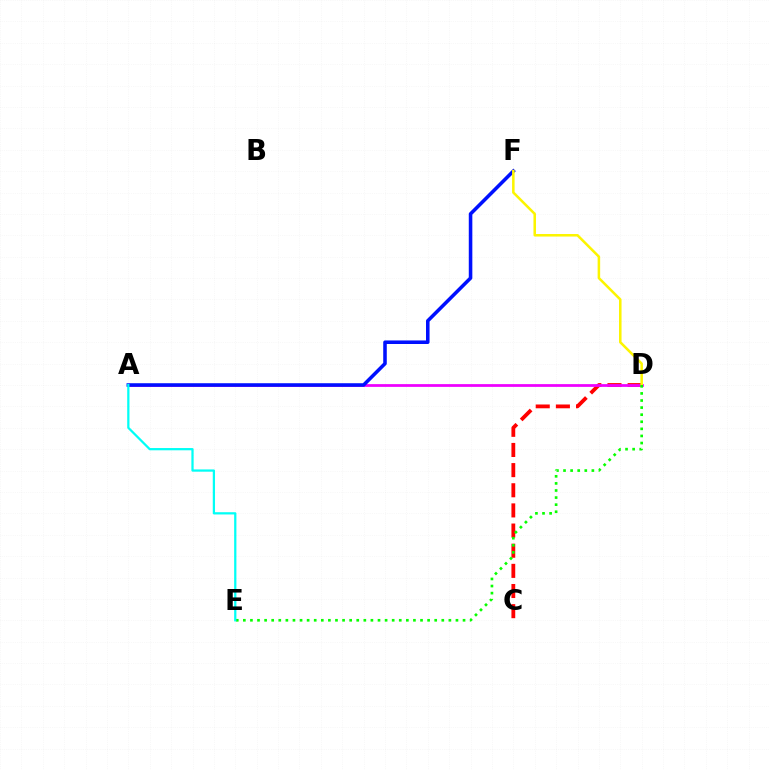{('C', 'D'): [{'color': '#ff0000', 'line_style': 'dashed', 'thickness': 2.74}], ('A', 'D'): [{'color': '#ee00ff', 'line_style': 'solid', 'thickness': 1.99}], ('A', 'F'): [{'color': '#0010ff', 'line_style': 'solid', 'thickness': 2.56}], ('D', 'F'): [{'color': '#fcf500', 'line_style': 'solid', 'thickness': 1.82}], ('D', 'E'): [{'color': '#08ff00', 'line_style': 'dotted', 'thickness': 1.93}], ('A', 'E'): [{'color': '#00fff6', 'line_style': 'solid', 'thickness': 1.62}]}